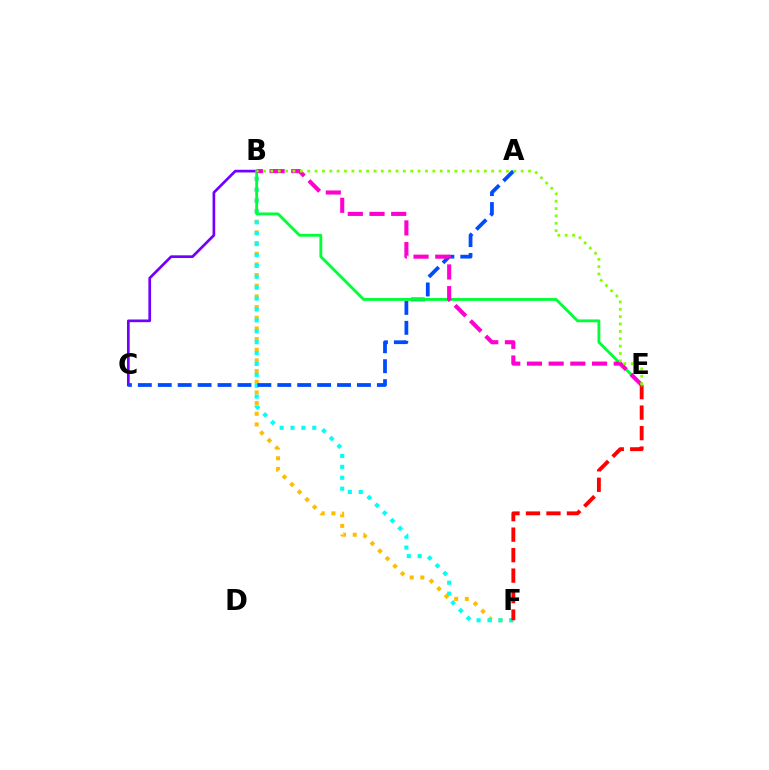{('B', 'F'): [{'color': '#ffbd00', 'line_style': 'dotted', 'thickness': 2.9}, {'color': '#00fff6', 'line_style': 'dotted', 'thickness': 2.96}], ('E', 'F'): [{'color': '#ff0000', 'line_style': 'dashed', 'thickness': 2.78}], ('B', 'C'): [{'color': '#7200ff', 'line_style': 'solid', 'thickness': 1.94}], ('A', 'C'): [{'color': '#004bff', 'line_style': 'dashed', 'thickness': 2.71}], ('B', 'E'): [{'color': '#00ff39', 'line_style': 'solid', 'thickness': 2.05}, {'color': '#ff00cf', 'line_style': 'dashed', 'thickness': 2.95}, {'color': '#84ff00', 'line_style': 'dotted', 'thickness': 2.0}]}